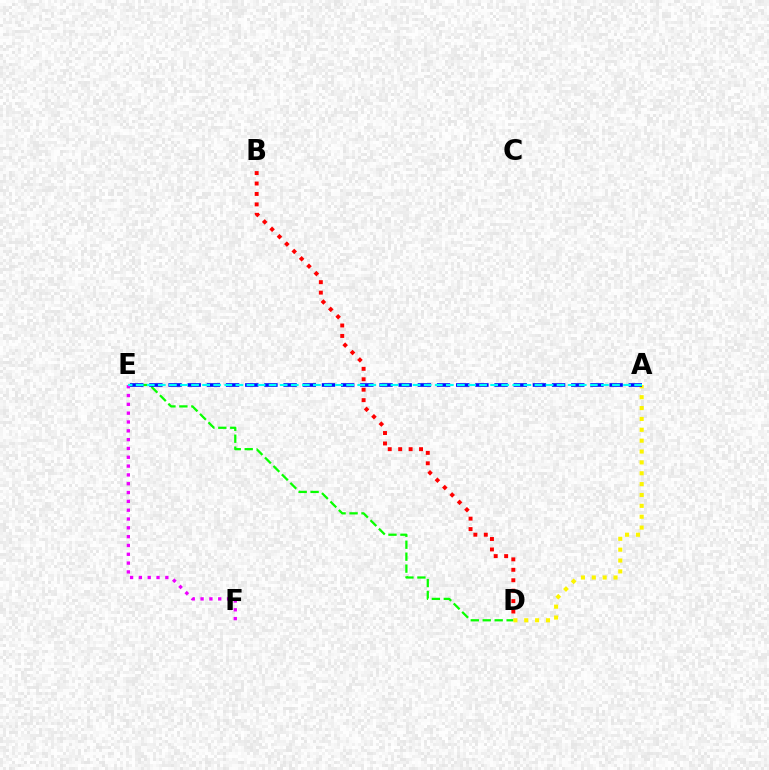{('B', 'D'): [{'color': '#ff0000', 'line_style': 'dotted', 'thickness': 2.84}], ('D', 'E'): [{'color': '#08ff00', 'line_style': 'dashed', 'thickness': 1.62}], ('E', 'F'): [{'color': '#ee00ff', 'line_style': 'dotted', 'thickness': 2.4}], ('A', 'D'): [{'color': '#fcf500', 'line_style': 'dotted', 'thickness': 2.95}], ('A', 'E'): [{'color': '#0010ff', 'line_style': 'dashed', 'thickness': 2.61}, {'color': '#00fff6', 'line_style': 'dashed', 'thickness': 1.5}]}